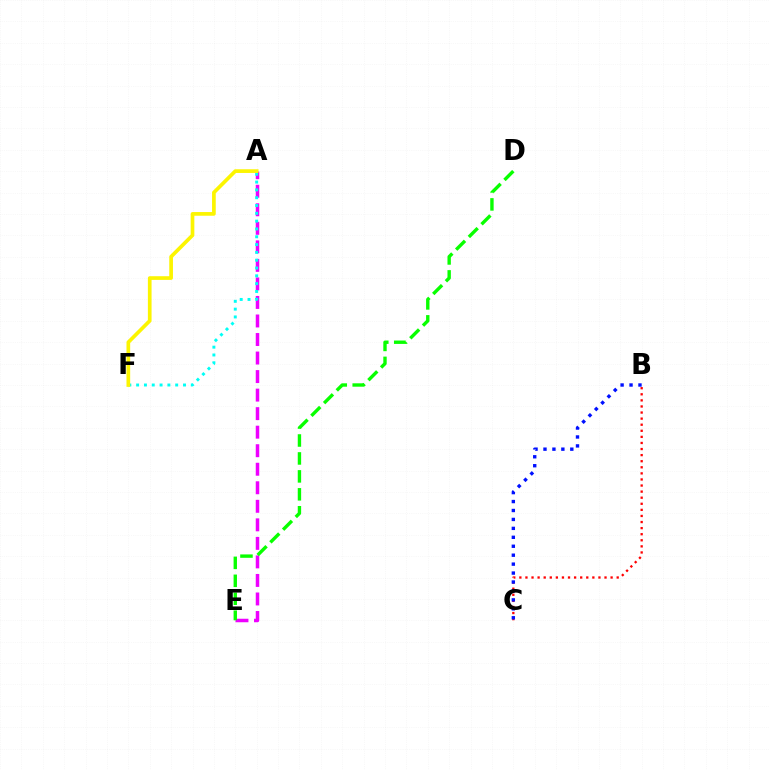{('A', 'E'): [{'color': '#ee00ff', 'line_style': 'dashed', 'thickness': 2.52}], ('D', 'E'): [{'color': '#08ff00', 'line_style': 'dashed', 'thickness': 2.44}], ('A', 'F'): [{'color': '#00fff6', 'line_style': 'dotted', 'thickness': 2.12}, {'color': '#fcf500', 'line_style': 'solid', 'thickness': 2.66}], ('B', 'C'): [{'color': '#ff0000', 'line_style': 'dotted', 'thickness': 1.65}, {'color': '#0010ff', 'line_style': 'dotted', 'thickness': 2.43}]}